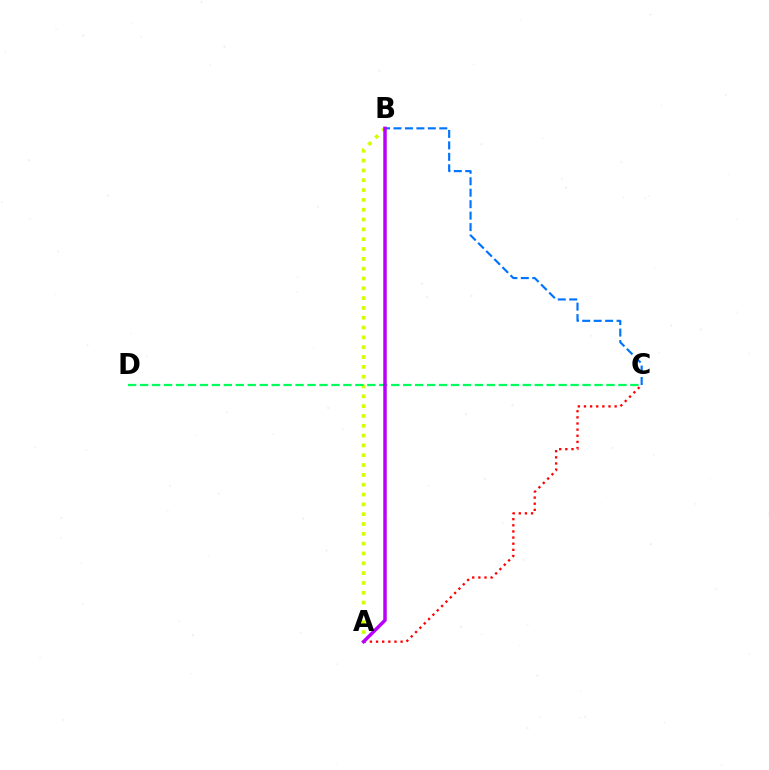{('A', 'B'): [{'color': '#d1ff00', 'line_style': 'dotted', 'thickness': 2.67}, {'color': '#b900ff', 'line_style': 'solid', 'thickness': 2.5}], ('C', 'D'): [{'color': '#00ff5c', 'line_style': 'dashed', 'thickness': 1.62}], ('B', 'C'): [{'color': '#0074ff', 'line_style': 'dashed', 'thickness': 1.56}], ('A', 'C'): [{'color': '#ff0000', 'line_style': 'dotted', 'thickness': 1.67}]}